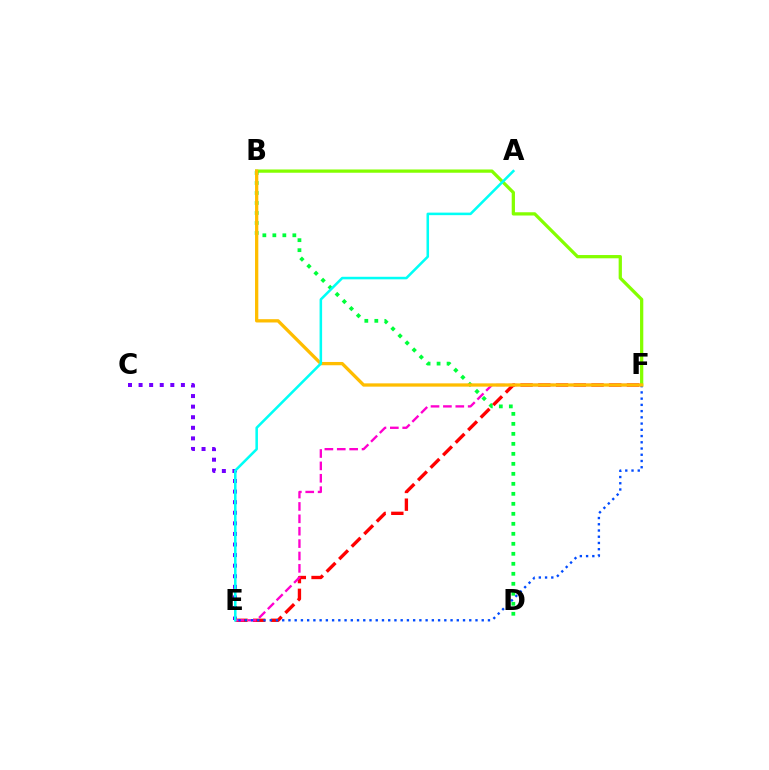{('C', 'E'): [{'color': '#7200ff', 'line_style': 'dotted', 'thickness': 2.87}], ('B', 'F'): [{'color': '#84ff00', 'line_style': 'solid', 'thickness': 2.35}, {'color': '#ffbd00', 'line_style': 'solid', 'thickness': 2.37}], ('B', 'D'): [{'color': '#00ff39', 'line_style': 'dotted', 'thickness': 2.72}], ('E', 'F'): [{'color': '#ff0000', 'line_style': 'dashed', 'thickness': 2.41}, {'color': '#ff00cf', 'line_style': 'dashed', 'thickness': 1.68}, {'color': '#004bff', 'line_style': 'dotted', 'thickness': 1.69}], ('A', 'E'): [{'color': '#00fff6', 'line_style': 'solid', 'thickness': 1.83}]}